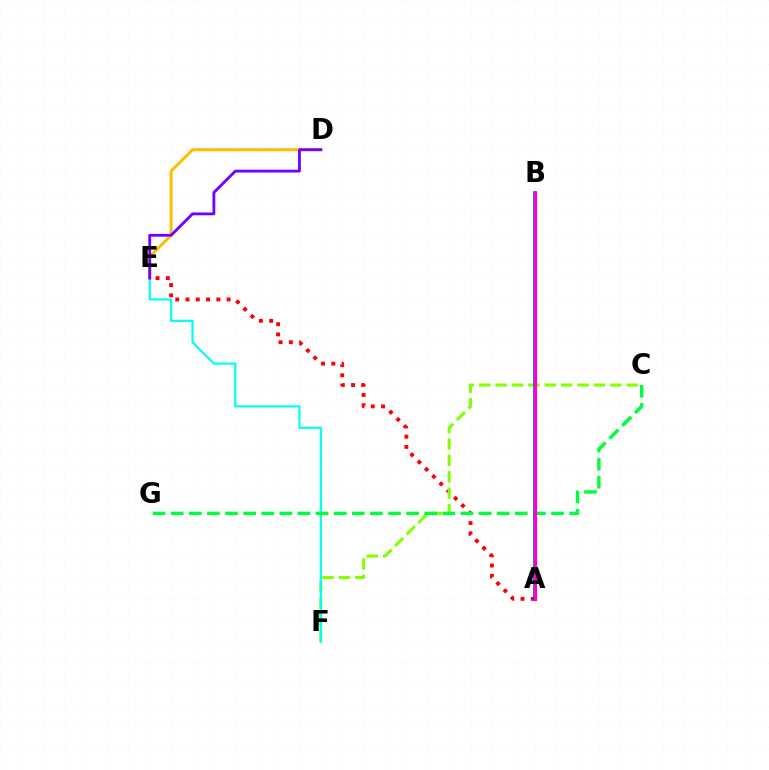{('A', 'E'): [{'color': '#ff0000', 'line_style': 'dotted', 'thickness': 2.79}], ('D', 'E'): [{'color': '#ffbd00', 'line_style': 'solid', 'thickness': 2.13}, {'color': '#7200ff', 'line_style': 'solid', 'thickness': 2.03}], ('C', 'F'): [{'color': '#84ff00', 'line_style': 'dashed', 'thickness': 2.23}], ('E', 'F'): [{'color': '#00fff6', 'line_style': 'solid', 'thickness': 1.59}], ('C', 'G'): [{'color': '#00ff39', 'line_style': 'dashed', 'thickness': 2.46}], ('A', 'B'): [{'color': '#004bff', 'line_style': 'solid', 'thickness': 2.62}, {'color': '#ff00cf', 'line_style': 'solid', 'thickness': 2.3}]}